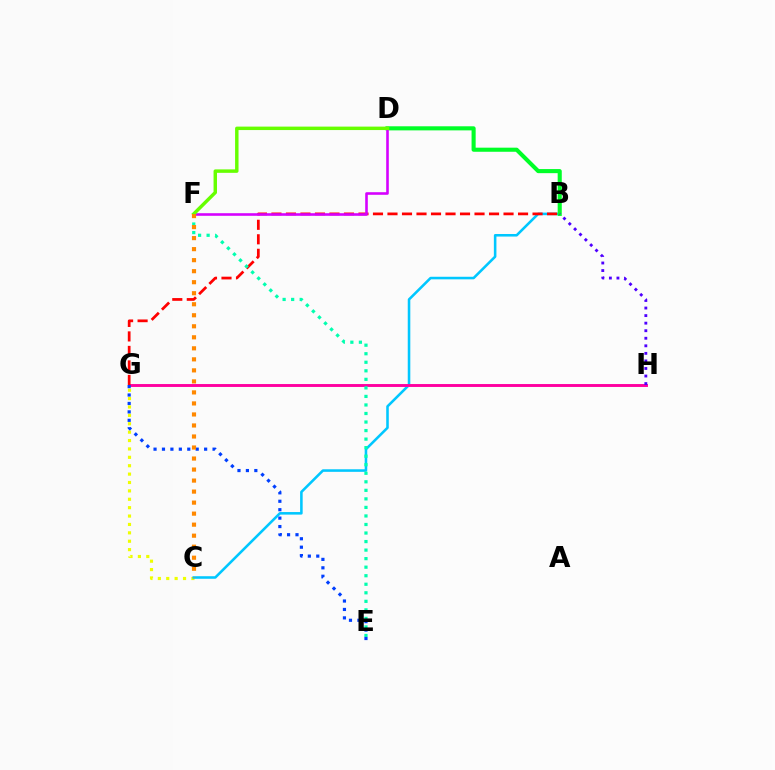{('C', 'G'): [{'color': '#eeff00', 'line_style': 'dotted', 'thickness': 2.28}], ('B', 'C'): [{'color': '#00c7ff', 'line_style': 'solid', 'thickness': 1.85}], ('G', 'H'): [{'color': '#ff00a0', 'line_style': 'solid', 'thickness': 2.09}], ('B', 'G'): [{'color': '#ff0000', 'line_style': 'dashed', 'thickness': 1.97}], ('B', 'D'): [{'color': '#00ff27', 'line_style': 'solid', 'thickness': 2.94}], ('B', 'H'): [{'color': '#4f00ff', 'line_style': 'dotted', 'thickness': 2.05}], ('D', 'F'): [{'color': '#d600ff', 'line_style': 'solid', 'thickness': 1.87}, {'color': '#66ff00', 'line_style': 'solid', 'thickness': 2.48}], ('E', 'F'): [{'color': '#00ffaf', 'line_style': 'dotted', 'thickness': 2.32}], ('E', 'G'): [{'color': '#003fff', 'line_style': 'dotted', 'thickness': 2.29}], ('C', 'F'): [{'color': '#ff8800', 'line_style': 'dotted', 'thickness': 2.99}]}